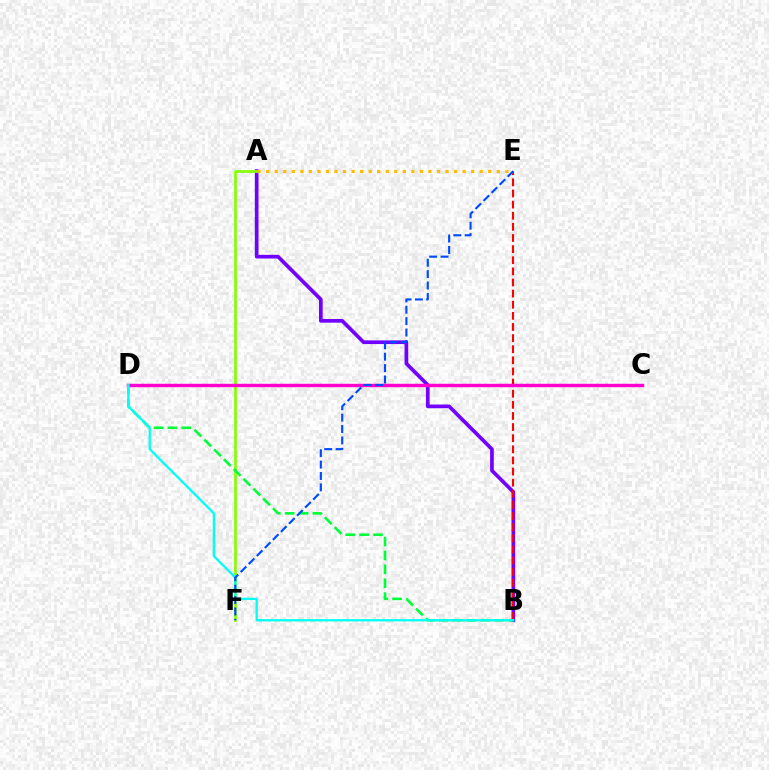{('A', 'B'): [{'color': '#7200ff', 'line_style': 'solid', 'thickness': 2.65}], ('B', 'E'): [{'color': '#ff0000', 'line_style': 'dashed', 'thickness': 1.51}], ('A', 'F'): [{'color': '#84ff00', 'line_style': 'solid', 'thickness': 1.93}], ('C', 'D'): [{'color': '#ff00cf', 'line_style': 'solid', 'thickness': 2.46}], ('B', 'D'): [{'color': '#00ff39', 'line_style': 'dashed', 'thickness': 1.89}, {'color': '#00fff6', 'line_style': 'solid', 'thickness': 1.65}], ('A', 'E'): [{'color': '#ffbd00', 'line_style': 'dotted', 'thickness': 2.32}], ('E', 'F'): [{'color': '#004bff', 'line_style': 'dashed', 'thickness': 1.55}]}